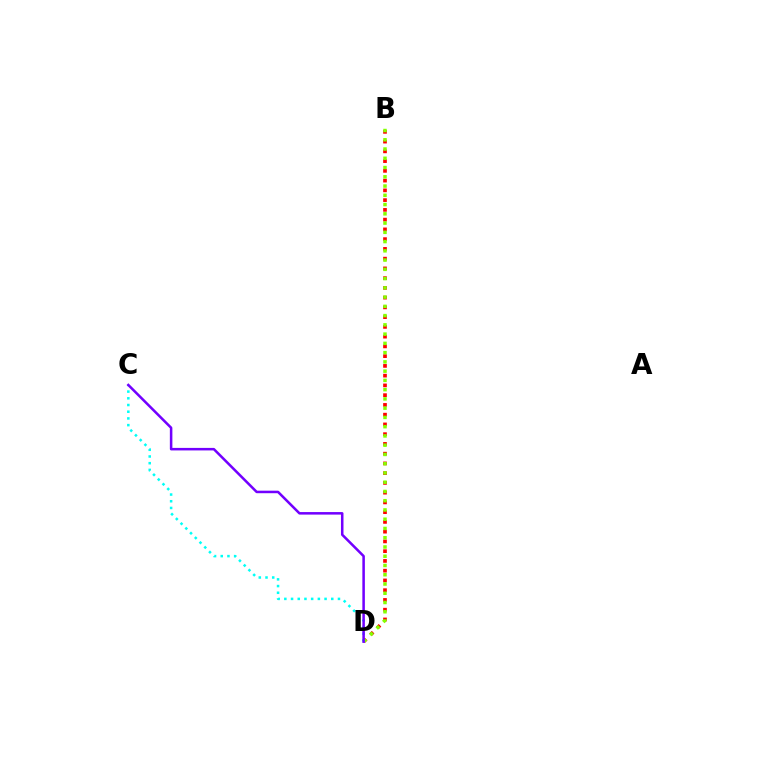{('B', 'D'): [{'color': '#ff0000', 'line_style': 'dotted', 'thickness': 2.65}, {'color': '#84ff00', 'line_style': 'dotted', 'thickness': 2.51}], ('C', 'D'): [{'color': '#00fff6', 'line_style': 'dotted', 'thickness': 1.82}, {'color': '#7200ff', 'line_style': 'solid', 'thickness': 1.82}]}